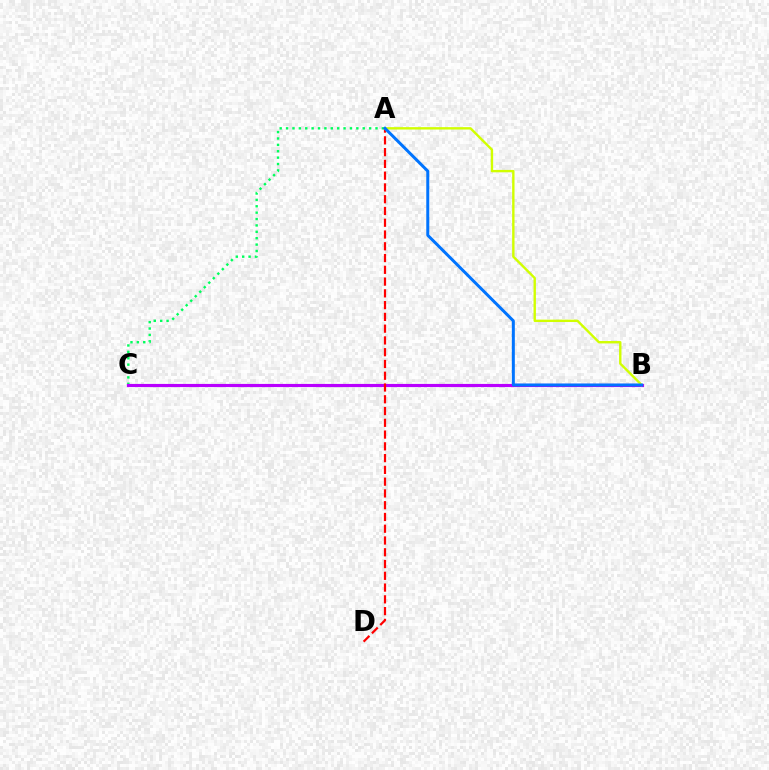{('A', 'C'): [{'color': '#00ff5c', 'line_style': 'dotted', 'thickness': 1.74}], ('B', 'C'): [{'color': '#b900ff', 'line_style': 'solid', 'thickness': 2.27}], ('A', 'D'): [{'color': '#ff0000', 'line_style': 'dashed', 'thickness': 1.6}], ('A', 'B'): [{'color': '#d1ff00', 'line_style': 'solid', 'thickness': 1.72}, {'color': '#0074ff', 'line_style': 'solid', 'thickness': 2.15}]}